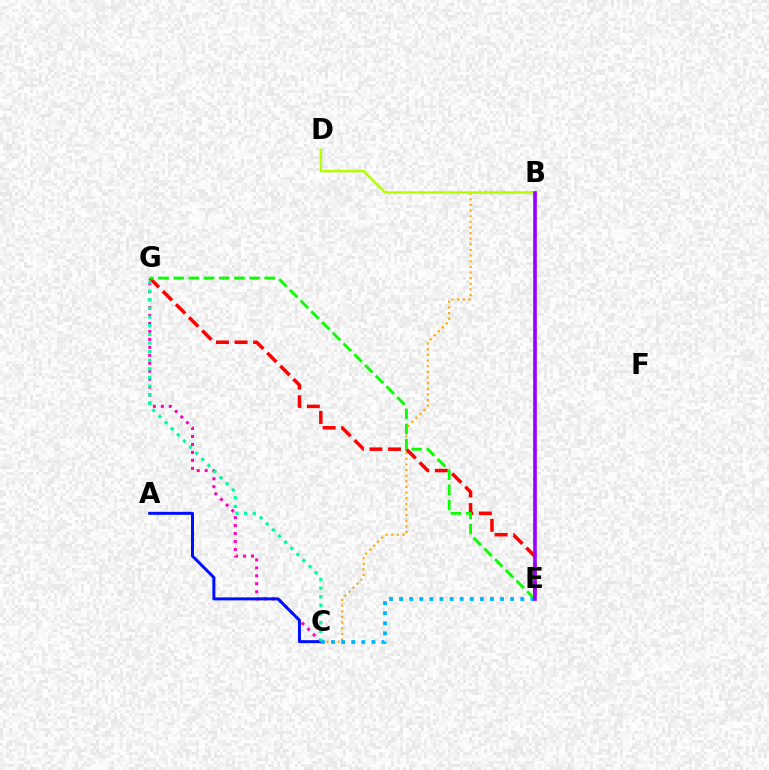{('B', 'C'): [{'color': '#ffa500', 'line_style': 'dotted', 'thickness': 1.53}], ('E', 'G'): [{'color': '#ff0000', 'line_style': 'dashed', 'thickness': 2.52}, {'color': '#08ff00', 'line_style': 'dashed', 'thickness': 2.06}], ('C', 'G'): [{'color': '#ff00bd', 'line_style': 'dotted', 'thickness': 2.16}, {'color': '#00ff9d', 'line_style': 'dotted', 'thickness': 2.35}], ('B', 'D'): [{'color': '#b3ff00', 'line_style': 'solid', 'thickness': 1.79}], ('A', 'C'): [{'color': '#0010ff', 'line_style': 'solid', 'thickness': 2.16}], ('C', 'E'): [{'color': '#00b5ff', 'line_style': 'dotted', 'thickness': 2.74}], ('B', 'E'): [{'color': '#9b00ff', 'line_style': 'solid', 'thickness': 2.63}]}